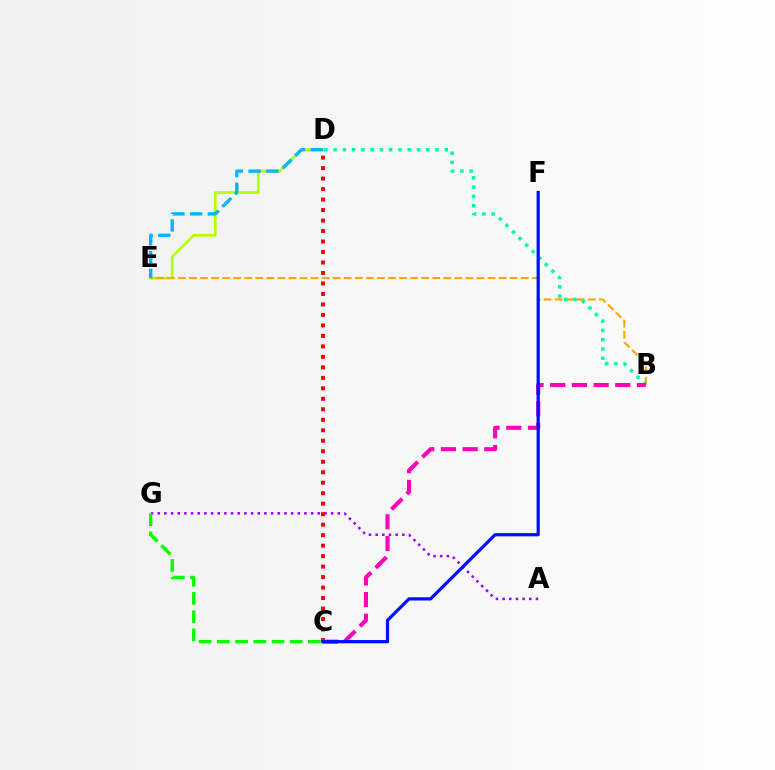{('D', 'E'): [{'color': '#b3ff00', 'line_style': 'solid', 'thickness': 1.93}, {'color': '#00b5ff', 'line_style': 'dashed', 'thickness': 2.41}], ('A', 'G'): [{'color': '#9b00ff', 'line_style': 'dotted', 'thickness': 1.81}], ('B', 'E'): [{'color': '#ffa500', 'line_style': 'dashed', 'thickness': 1.5}], ('C', 'D'): [{'color': '#ff0000', 'line_style': 'dotted', 'thickness': 2.85}], ('C', 'G'): [{'color': '#08ff00', 'line_style': 'dashed', 'thickness': 2.47}], ('B', 'D'): [{'color': '#00ff9d', 'line_style': 'dotted', 'thickness': 2.52}], ('B', 'C'): [{'color': '#ff00bd', 'line_style': 'dashed', 'thickness': 2.95}], ('C', 'F'): [{'color': '#0010ff', 'line_style': 'solid', 'thickness': 2.33}]}